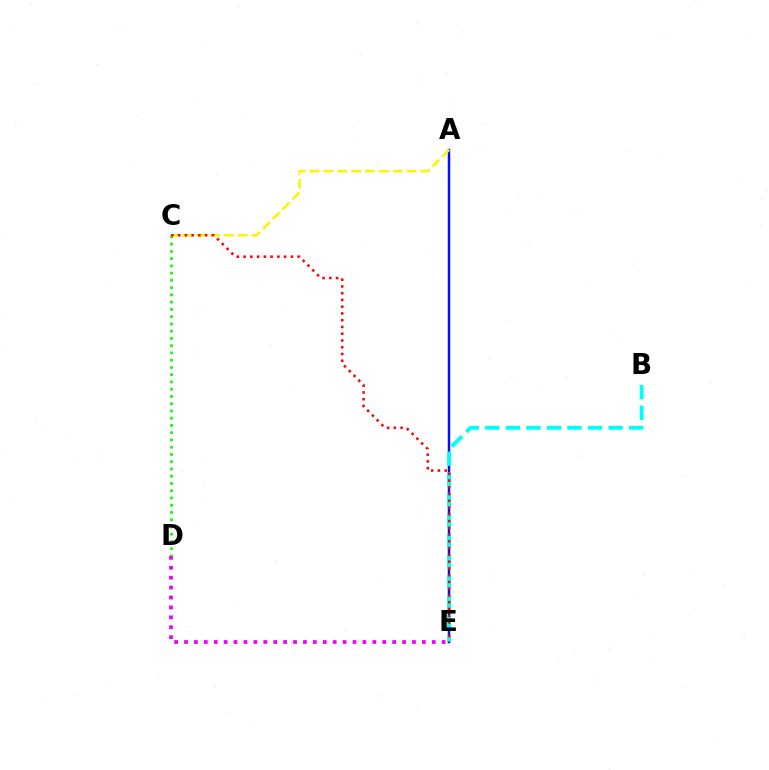{('A', 'E'): [{'color': '#0010ff', 'line_style': 'solid', 'thickness': 1.79}], ('B', 'E'): [{'color': '#00fff6', 'line_style': 'dashed', 'thickness': 2.79}], ('C', 'D'): [{'color': '#08ff00', 'line_style': 'dotted', 'thickness': 1.97}], ('D', 'E'): [{'color': '#ee00ff', 'line_style': 'dotted', 'thickness': 2.69}], ('A', 'C'): [{'color': '#fcf500', 'line_style': 'dashed', 'thickness': 1.88}], ('C', 'E'): [{'color': '#ff0000', 'line_style': 'dotted', 'thickness': 1.84}]}